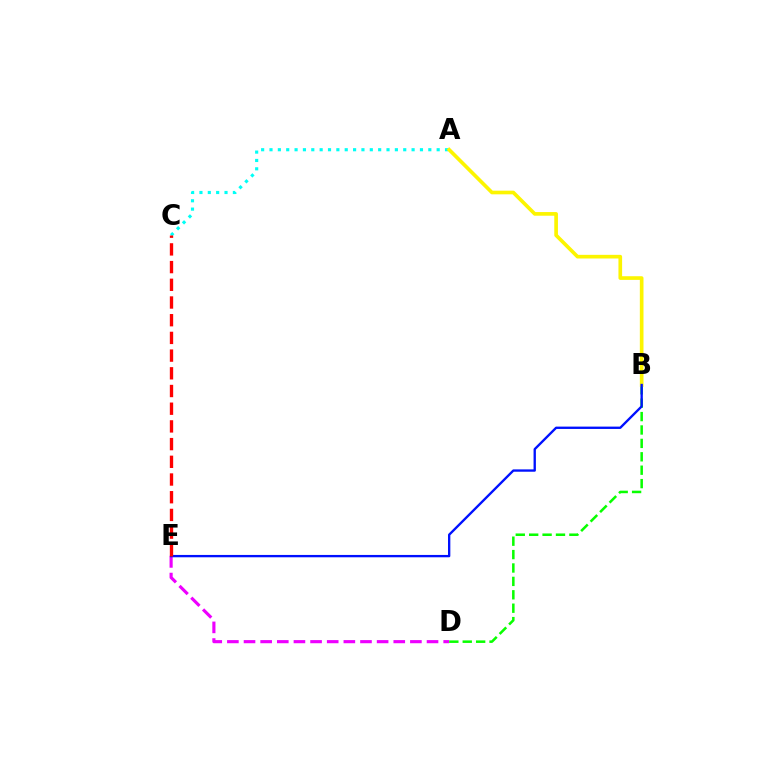{('D', 'E'): [{'color': '#ee00ff', 'line_style': 'dashed', 'thickness': 2.26}], ('B', 'D'): [{'color': '#08ff00', 'line_style': 'dashed', 'thickness': 1.82}], ('A', 'C'): [{'color': '#00fff6', 'line_style': 'dotted', 'thickness': 2.27}], ('A', 'B'): [{'color': '#fcf500', 'line_style': 'solid', 'thickness': 2.63}], ('B', 'E'): [{'color': '#0010ff', 'line_style': 'solid', 'thickness': 1.69}], ('C', 'E'): [{'color': '#ff0000', 'line_style': 'dashed', 'thickness': 2.4}]}